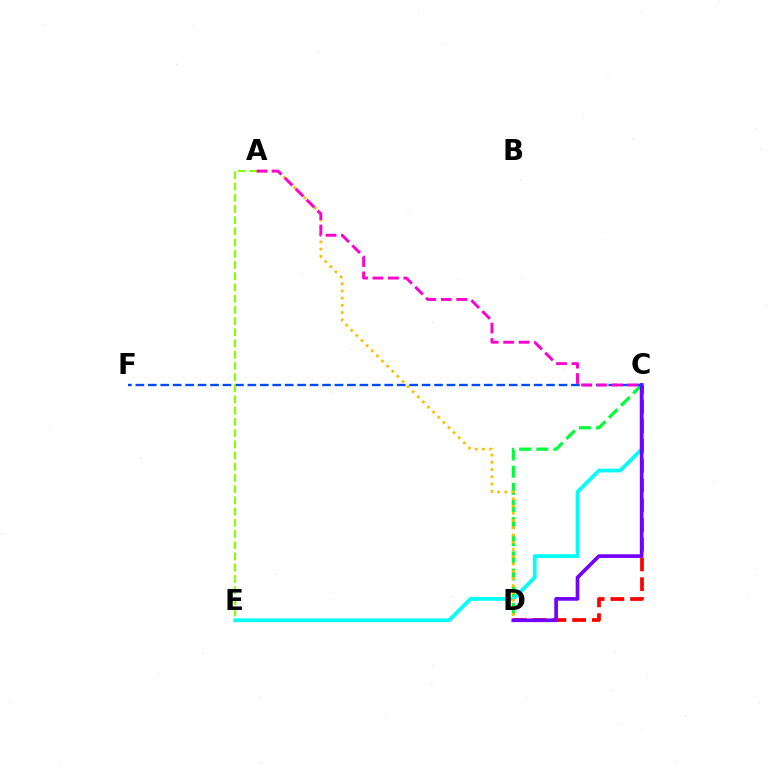{('C', 'D'): [{'color': '#00ff39', 'line_style': 'dashed', 'thickness': 2.33}, {'color': '#ff0000', 'line_style': 'dashed', 'thickness': 2.68}, {'color': '#7200ff', 'line_style': 'solid', 'thickness': 2.65}], ('C', 'E'): [{'color': '#00fff6', 'line_style': 'solid', 'thickness': 2.7}], ('A', 'D'): [{'color': '#ffbd00', 'line_style': 'dotted', 'thickness': 1.97}], ('C', 'F'): [{'color': '#004bff', 'line_style': 'dashed', 'thickness': 1.69}], ('A', 'E'): [{'color': '#84ff00', 'line_style': 'dashed', 'thickness': 1.52}], ('A', 'C'): [{'color': '#ff00cf', 'line_style': 'dashed', 'thickness': 2.1}]}